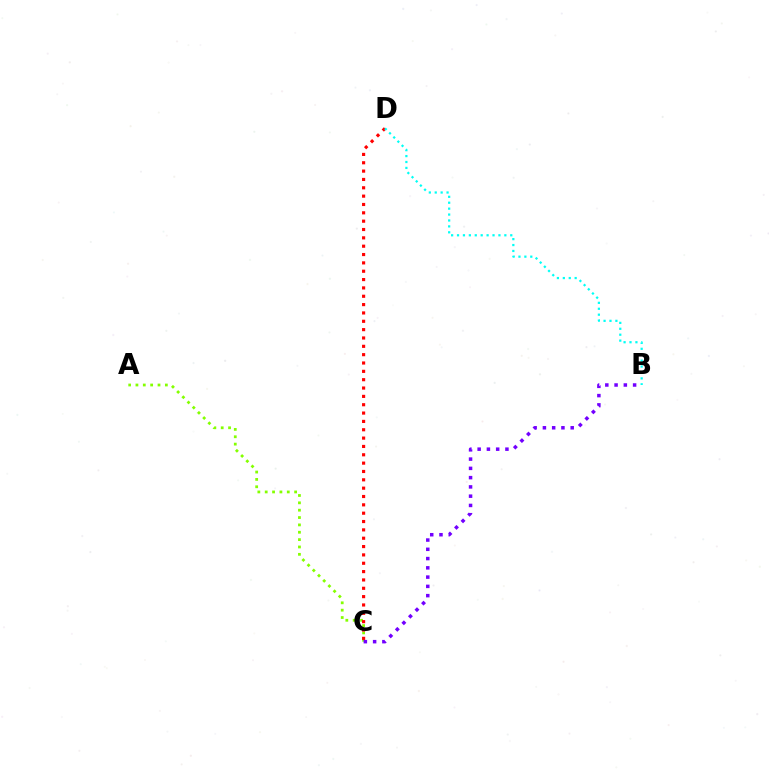{('A', 'C'): [{'color': '#84ff00', 'line_style': 'dotted', 'thickness': 2.0}], ('C', 'D'): [{'color': '#ff0000', 'line_style': 'dotted', 'thickness': 2.27}], ('B', 'D'): [{'color': '#00fff6', 'line_style': 'dotted', 'thickness': 1.61}], ('B', 'C'): [{'color': '#7200ff', 'line_style': 'dotted', 'thickness': 2.52}]}